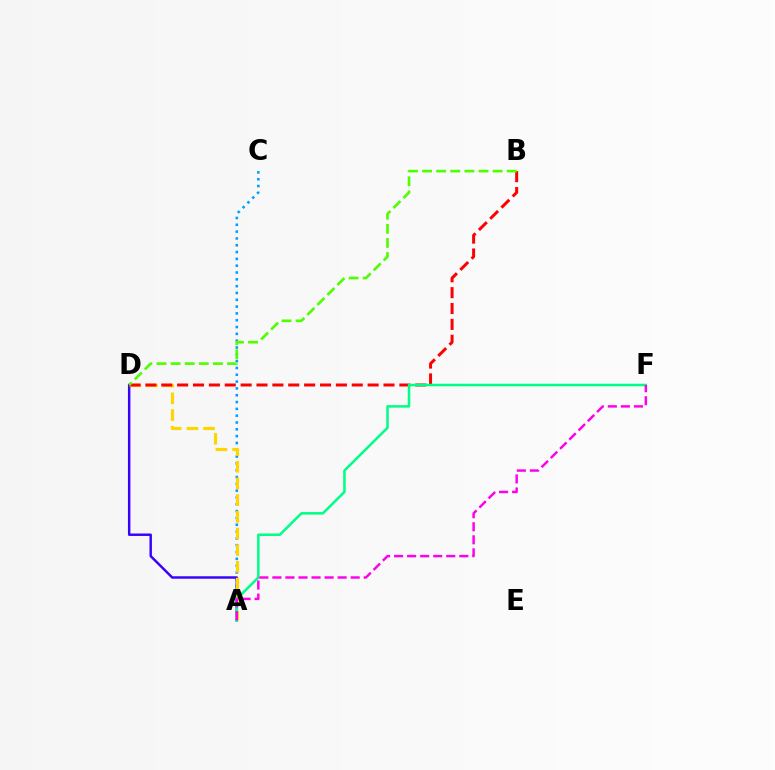{('A', 'C'): [{'color': '#009eff', 'line_style': 'dotted', 'thickness': 1.85}], ('A', 'D'): [{'color': '#3700ff', 'line_style': 'solid', 'thickness': 1.76}, {'color': '#ffd500', 'line_style': 'dashed', 'thickness': 2.27}], ('B', 'D'): [{'color': '#ff0000', 'line_style': 'dashed', 'thickness': 2.16}, {'color': '#4fff00', 'line_style': 'dashed', 'thickness': 1.92}], ('A', 'F'): [{'color': '#00ff86', 'line_style': 'solid', 'thickness': 1.83}, {'color': '#ff00ed', 'line_style': 'dashed', 'thickness': 1.77}]}